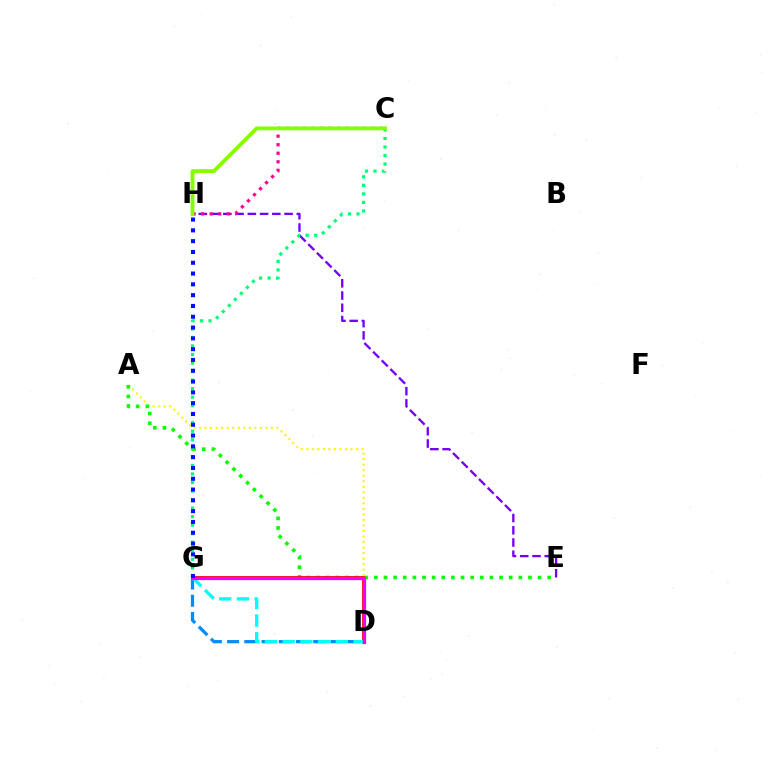{('A', 'D'): [{'color': '#fcf500', 'line_style': 'dotted', 'thickness': 1.5}], ('E', 'H'): [{'color': '#7200ff', 'line_style': 'dashed', 'thickness': 1.66}], ('C', 'H'): [{'color': '#ff0094', 'line_style': 'dotted', 'thickness': 2.32}, {'color': '#84ff00', 'line_style': 'solid', 'thickness': 2.73}], ('A', 'E'): [{'color': '#08ff00', 'line_style': 'dotted', 'thickness': 2.62}], ('D', 'G'): [{'color': '#008cff', 'line_style': 'dashed', 'thickness': 2.34}, {'color': '#ff0000', 'line_style': 'solid', 'thickness': 2.73}, {'color': '#ff7c00', 'line_style': 'dashed', 'thickness': 2.06}, {'color': '#00fff6', 'line_style': 'dashed', 'thickness': 2.41}, {'color': '#ee00ff', 'line_style': 'solid', 'thickness': 2.36}], ('C', 'G'): [{'color': '#00ff74', 'line_style': 'dotted', 'thickness': 2.32}], ('G', 'H'): [{'color': '#0010ff', 'line_style': 'dotted', 'thickness': 2.93}]}